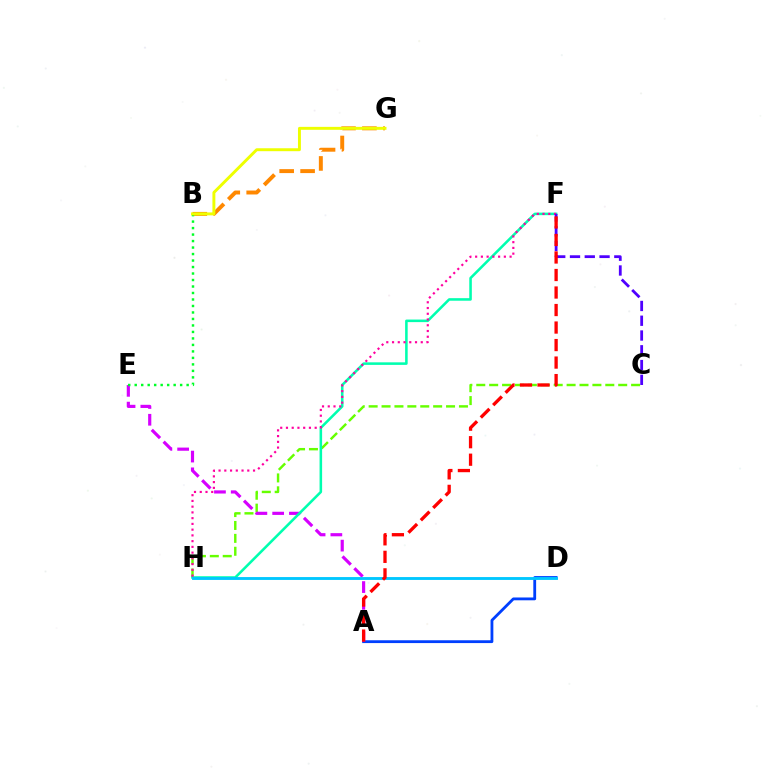{('A', 'D'): [{'color': '#003fff', 'line_style': 'solid', 'thickness': 2.03}], ('C', 'H'): [{'color': '#66ff00', 'line_style': 'dashed', 'thickness': 1.75}], ('A', 'E'): [{'color': '#d600ff', 'line_style': 'dashed', 'thickness': 2.28}], ('F', 'H'): [{'color': '#00ffaf', 'line_style': 'solid', 'thickness': 1.84}, {'color': '#ff00a0', 'line_style': 'dotted', 'thickness': 1.56}], ('D', 'H'): [{'color': '#00c7ff', 'line_style': 'solid', 'thickness': 2.06}], ('B', 'G'): [{'color': '#ff8800', 'line_style': 'dashed', 'thickness': 2.84}, {'color': '#eeff00', 'line_style': 'solid', 'thickness': 2.11}], ('B', 'E'): [{'color': '#00ff27', 'line_style': 'dotted', 'thickness': 1.76}], ('C', 'F'): [{'color': '#4f00ff', 'line_style': 'dashed', 'thickness': 2.01}], ('A', 'F'): [{'color': '#ff0000', 'line_style': 'dashed', 'thickness': 2.38}]}